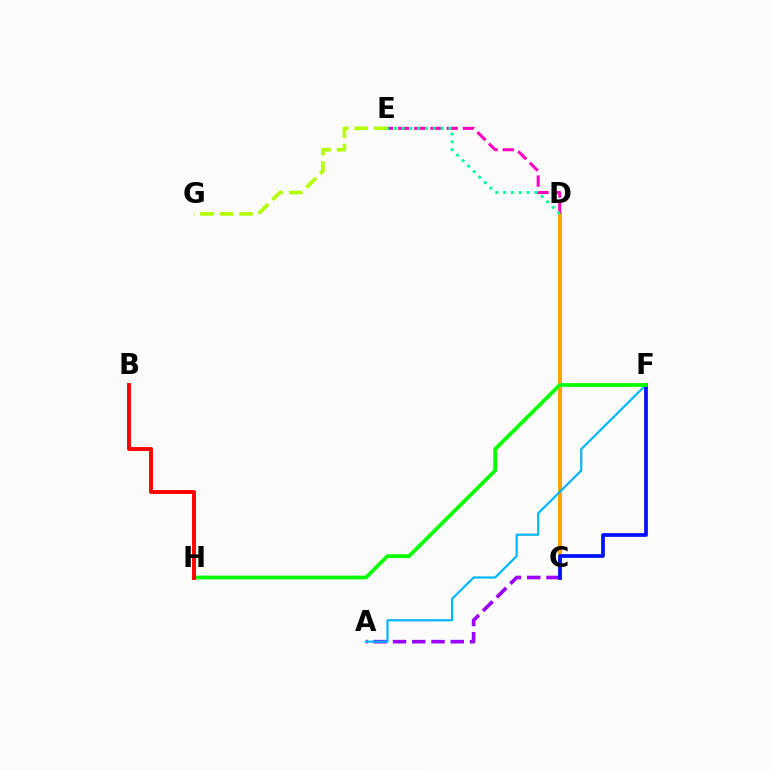{('C', 'D'): [{'color': '#ffa500', 'line_style': 'solid', 'thickness': 2.93}], ('A', 'C'): [{'color': '#9b00ff', 'line_style': 'dashed', 'thickness': 2.62}], ('A', 'F'): [{'color': '#00b5ff', 'line_style': 'solid', 'thickness': 1.58}], ('D', 'E'): [{'color': '#ff00bd', 'line_style': 'dashed', 'thickness': 2.2}, {'color': '#00ff9d', 'line_style': 'dotted', 'thickness': 2.12}], ('C', 'F'): [{'color': '#0010ff', 'line_style': 'solid', 'thickness': 2.68}], ('F', 'H'): [{'color': '#08ff00', 'line_style': 'solid', 'thickness': 2.71}], ('E', 'G'): [{'color': '#b3ff00', 'line_style': 'dashed', 'thickness': 2.65}], ('B', 'H'): [{'color': '#ff0000', 'line_style': 'solid', 'thickness': 2.8}]}